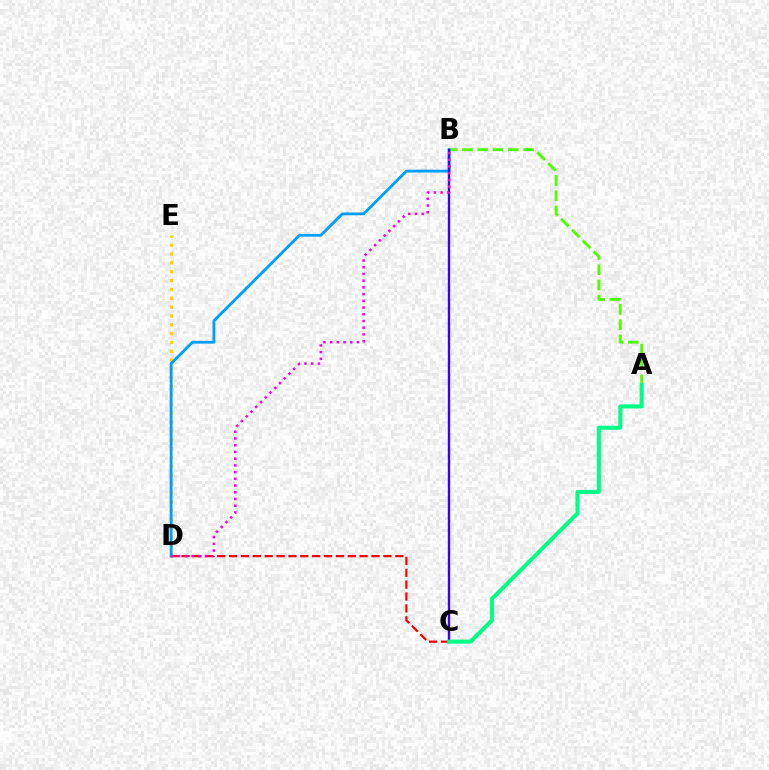{('A', 'B'): [{'color': '#4fff00', 'line_style': 'dashed', 'thickness': 2.08}], ('D', 'E'): [{'color': '#ffd500', 'line_style': 'dotted', 'thickness': 2.4}], ('B', 'D'): [{'color': '#009eff', 'line_style': 'solid', 'thickness': 2.04}, {'color': '#ff00ed', 'line_style': 'dotted', 'thickness': 1.83}], ('B', 'C'): [{'color': '#3700ff', 'line_style': 'solid', 'thickness': 1.71}], ('C', 'D'): [{'color': '#ff0000', 'line_style': 'dashed', 'thickness': 1.61}], ('A', 'C'): [{'color': '#00ff86', 'line_style': 'solid', 'thickness': 2.9}]}